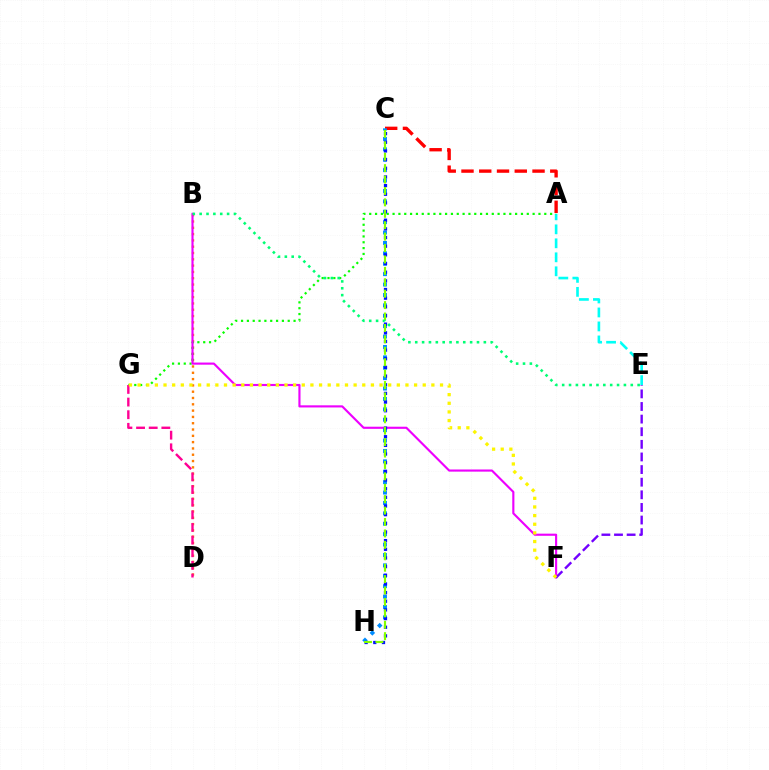{('B', 'D'): [{'color': '#ff7c00', 'line_style': 'dotted', 'thickness': 1.71}], ('A', 'E'): [{'color': '#00fff6', 'line_style': 'dashed', 'thickness': 1.9}], ('A', 'G'): [{'color': '#08ff00', 'line_style': 'dotted', 'thickness': 1.59}], ('B', 'F'): [{'color': '#ee00ff', 'line_style': 'solid', 'thickness': 1.54}], ('A', 'C'): [{'color': '#ff0000', 'line_style': 'dashed', 'thickness': 2.41}], ('C', 'H'): [{'color': '#008cff', 'line_style': 'dotted', 'thickness': 2.83}, {'color': '#0010ff', 'line_style': 'dotted', 'thickness': 2.35}, {'color': '#84ff00', 'line_style': 'dashed', 'thickness': 1.55}], ('D', 'G'): [{'color': '#ff0094', 'line_style': 'dashed', 'thickness': 1.72}], ('E', 'F'): [{'color': '#7200ff', 'line_style': 'dashed', 'thickness': 1.71}], ('B', 'E'): [{'color': '#00ff74', 'line_style': 'dotted', 'thickness': 1.86}], ('F', 'G'): [{'color': '#fcf500', 'line_style': 'dotted', 'thickness': 2.35}]}